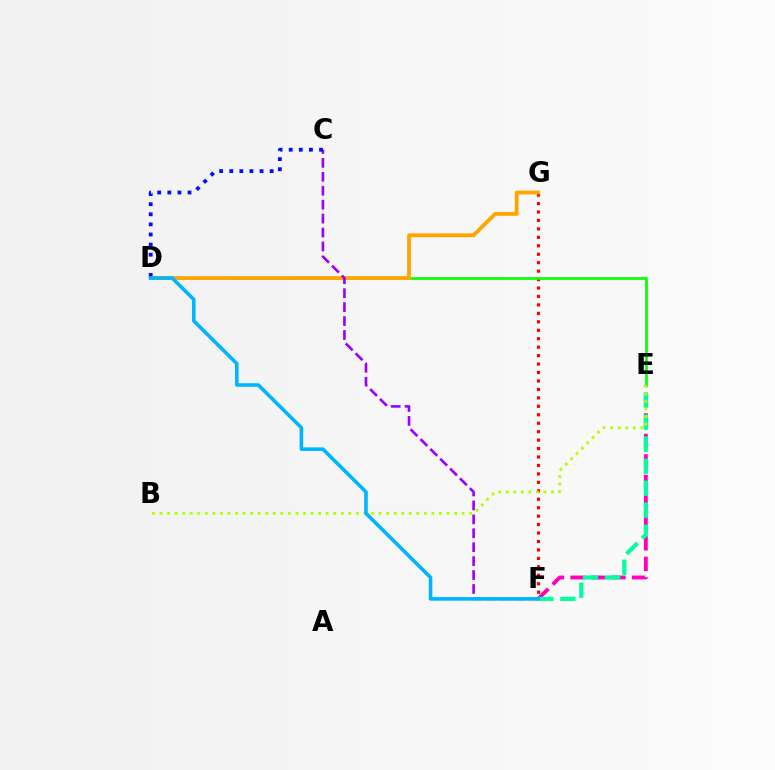{('E', 'F'): [{'color': '#ff00bd', 'line_style': 'dashed', 'thickness': 2.78}, {'color': '#00ff9d', 'line_style': 'dashed', 'thickness': 2.99}], ('F', 'G'): [{'color': '#ff0000', 'line_style': 'dotted', 'thickness': 2.3}], ('D', 'E'): [{'color': '#08ff00', 'line_style': 'solid', 'thickness': 1.95}], ('D', 'G'): [{'color': '#ffa500', 'line_style': 'solid', 'thickness': 2.76}], ('C', 'F'): [{'color': '#9b00ff', 'line_style': 'dashed', 'thickness': 1.89}], ('C', 'D'): [{'color': '#0010ff', 'line_style': 'dotted', 'thickness': 2.75}], ('B', 'E'): [{'color': '#b3ff00', 'line_style': 'dotted', 'thickness': 2.05}], ('D', 'F'): [{'color': '#00b5ff', 'line_style': 'solid', 'thickness': 2.58}]}